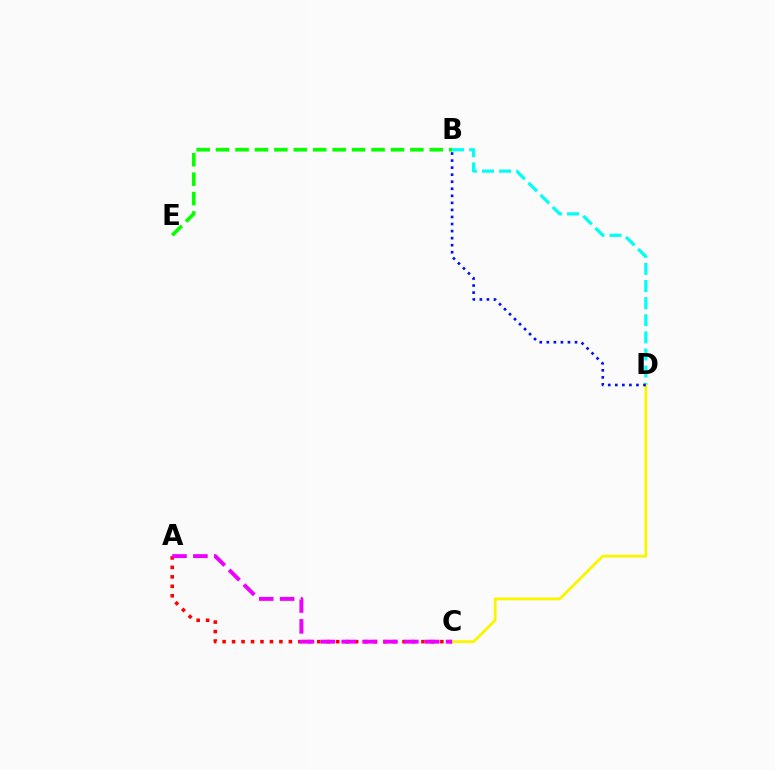{('B', 'E'): [{'color': '#08ff00', 'line_style': 'dashed', 'thickness': 2.64}], ('A', 'C'): [{'color': '#ff0000', 'line_style': 'dotted', 'thickness': 2.57}, {'color': '#ee00ff', 'line_style': 'dashed', 'thickness': 2.84}], ('B', 'D'): [{'color': '#00fff6', 'line_style': 'dashed', 'thickness': 2.32}, {'color': '#0010ff', 'line_style': 'dotted', 'thickness': 1.92}], ('C', 'D'): [{'color': '#fcf500', 'line_style': 'solid', 'thickness': 2.05}]}